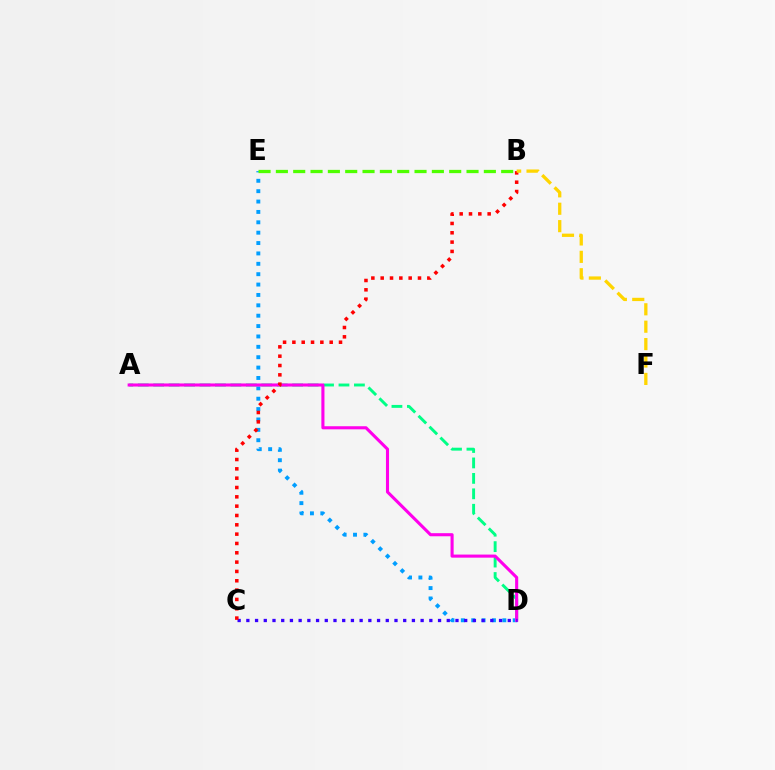{('A', 'D'): [{'color': '#00ff86', 'line_style': 'dashed', 'thickness': 2.1}, {'color': '#ff00ed', 'line_style': 'solid', 'thickness': 2.22}], ('D', 'E'): [{'color': '#009eff', 'line_style': 'dotted', 'thickness': 2.82}], ('B', 'E'): [{'color': '#4fff00', 'line_style': 'dashed', 'thickness': 2.35}], ('C', 'D'): [{'color': '#3700ff', 'line_style': 'dotted', 'thickness': 2.37}], ('B', 'C'): [{'color': '#ff0000', 'line_style': 'dotted', 'thickness': 2.53}], ('B', 'F'): [{'color': '#ffd500', 'line_style': 'dashed', 'thickness': 2.37}]}